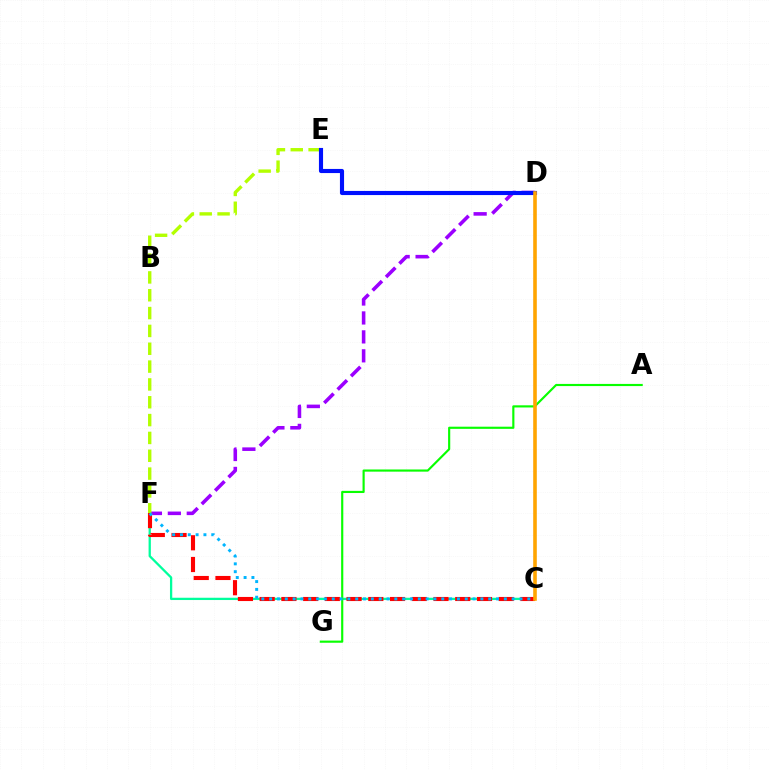{('C', 'F'): [{'color': '#00ff9d', 'line_style': 'solid', 'thickness': 1.65}, {'color': '#ff0000', 'line_style': 'dashed', 'thickness': 2.95}, {'color': '#00b5ff', 'line_style': 'dotted', 'thickness': 2.13}], ('D', 'F'): [{'color': '#9b00ff', 'line_style': 'dashed', 'thickness': 2.57}], ('E', 'F'): [{'color': '#b3ff00', 'line_style': 'dashed', 'thickness': 2.42}], ('A', 'G'): [{'color': '#08ff00', 'line_style': 'solid', 'thickness': 1.55}], ('D', 'E'): [{'color': '#0010ff', 'line_style': 'solid', 'thickness': 2.97}], ('C', 'D'): [{'color': '#ff00bd', 'line_style': 'solid', 'thickness': 1.51}, {'color': '#ffa500', 'line_style': 'solid', 'thickness': 2.57}]}